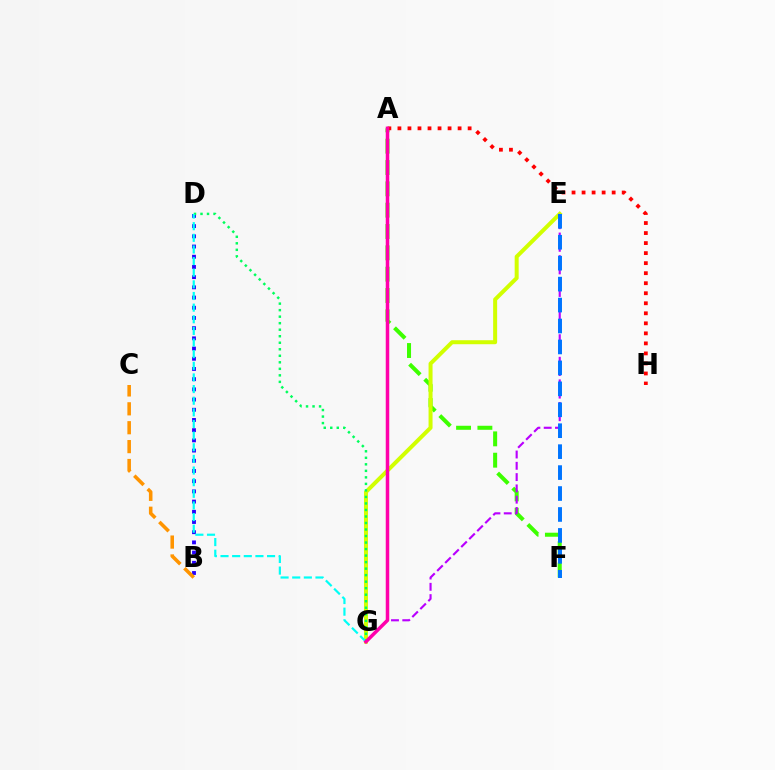{('A', 'F'): [{'color': '#3dff00', 'line_style': 'dashed', 'thickness': 2.9}], ('E', 'G'): [{'color': '#d1ff00', 'line_style': 'solid', 'thickness': 2.87}, {'color': '#b900ff', 'line_style': 'dashed', 'thickness': 1.53}], ('B', 'D'): [{'color': '#2500ff', 'line_style': 'dotted', 'thickness': 2.77}], ('D', 'G'): [{'color': '#00ff5c', 'line_style': 'dotted', 'thickness': 1.77}, {'color': '#00fff6', 'line_style': 'dashed', 'thickness': 1.58}], ('B', 'C'): [{'color': '#ff9400', 'line_style': 'dashed', 'thickness': 2.57}], ('E', 'F'): [{'color': '#0074ff', 'line_style': 'dashed', 'thickness': 2.84}], ('A', 'H'): [{'color': '#ff0000', 'line_style': 'dotted', 'thickness': 2.72}], ('A', 'G'): [{'color': '#ff00ac', 'line_style': 'solid', 'thickness': 2.52}]}